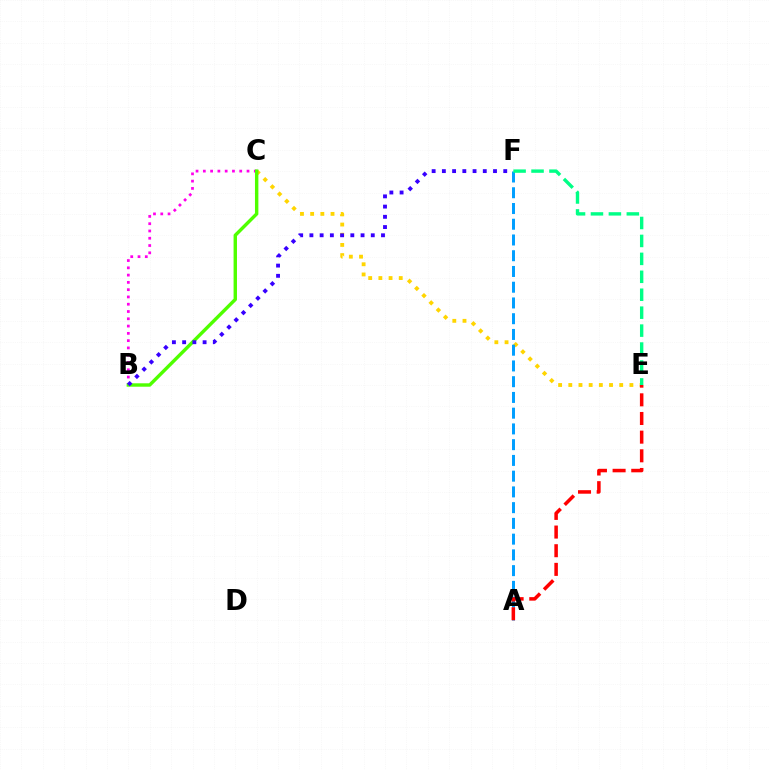{('C', 'E'): [{'color': '#ffd500', 'line_style': 'dotted', 'thickness': 2.77}], ('B', 'C'): [{'color': '#ff00ed', 'line_style': 'dotted', 'thickness': 1.98}, {'color': '#4fff00', 'line_style': 'solid', 'thickness': 2.46}], ('A', 'F'): [{'color': '#009eff', 'line_style': 'dashed', 'thickness': 2.14}], ('A', 'E'): [{'color': '#ff0000', 'line_style': 'dashed', 'thickness': 2.53}], ('E', 'F'): [{'color': '#00ff86', 'line_style': 'dashed', 'thickness': 2.44}], ('B', 'F'): [{'color': '#3700ff', 'line_style': 'dotted', 'thickness': 2.78}]}